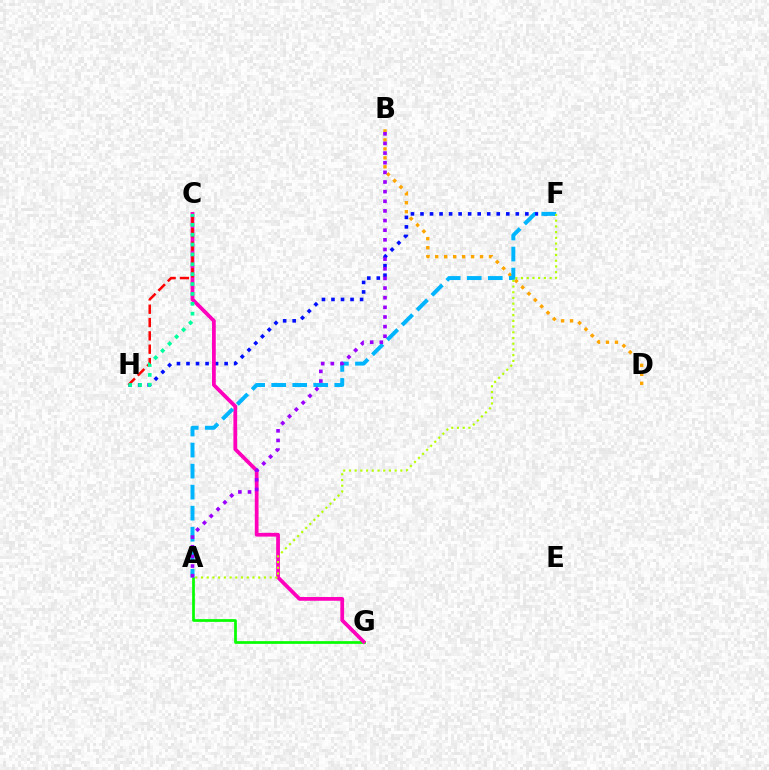{('B', 'D'): [{'color': '#ffa500', 'line_style': 'dotted', 'thickness': 2.44}], ('A', 'G'): [{'color': '#08ff00', 'line_style': 'solid', 'thickness': 1.96}], ('F', 'H'): [{'color': '#0010ff', 'line_style': 'dotted', 'thickness': 2.59}], ('C', 'G'): [{'color': '#ff00bd', 'line_style': 'solid', 'thickness': 2.7}], ('C', 'H'): [{'color': '#ff0000', 'line_style': 'dashed', 'thickness': 1.81}, {'color': '#00ff9d', 'line_style': 'dotted', 'thickness': 2.68}], ('A', 'F'): [{'color': '#00b5ff', 'line_style': 'dashed', 'thickness': 2.86}, {'color': '#b3ff00', 'line_style': 'dotted', 'thickness': 1.55}], ('A', 'B'): [{'color': '#9b00ff', 'line_style': 'dotted', 'thickness': 2.62}]}